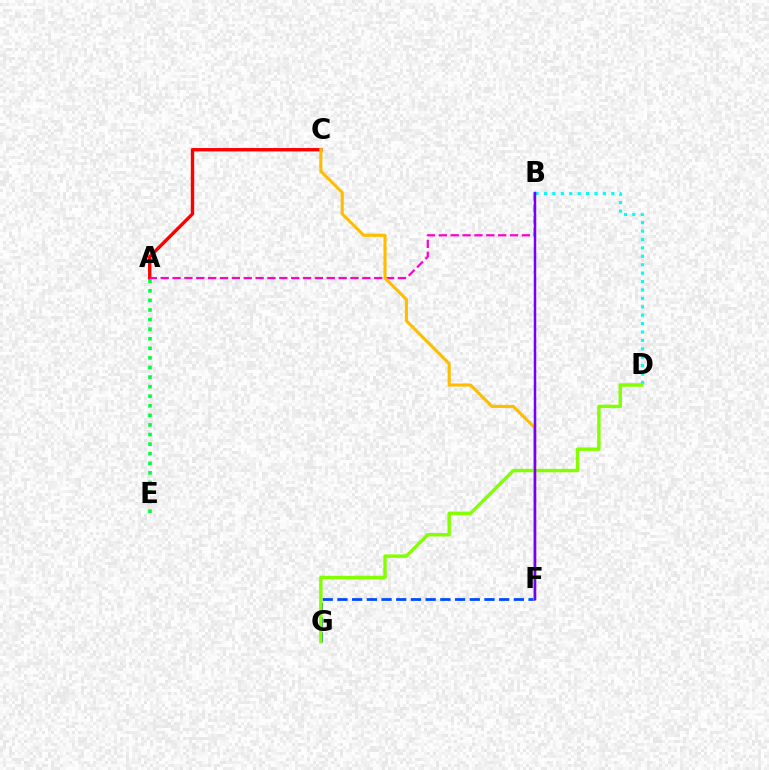{('A', 'C'): [{'color': '#ff0000', 'line_style': 'solid', 'thickness': 2.43}], ('B', 'D'): [{'color': '#00fff6', 'line_style': 'dotted', 'thickness': 2.29}], ('F', 'G'): [{'color': '#004bff', 'line_style': 'dashed', 'thickness': 2.0}], ('D', 'G'): [{'color': '#84ff00', 'line_style': 'solid', 'thickness': 2.47}], ('A', 'B'): [{'color': '#ff00cf', 'line_style': 'dashed', 'thickness': 1.61}], ('C', 'F'): [{'color': '#ffbd00', 'line_style': 'solid', 'thickness': 2.24}], ('A', 'E'): [{'color': '#00ff39', 'line_style': 'dotted', 'thickness': 2.6}], ('B', 'F'): [{'color': '#7200ff', 'line_style': 'solid', 'thickness': 1.79}]}